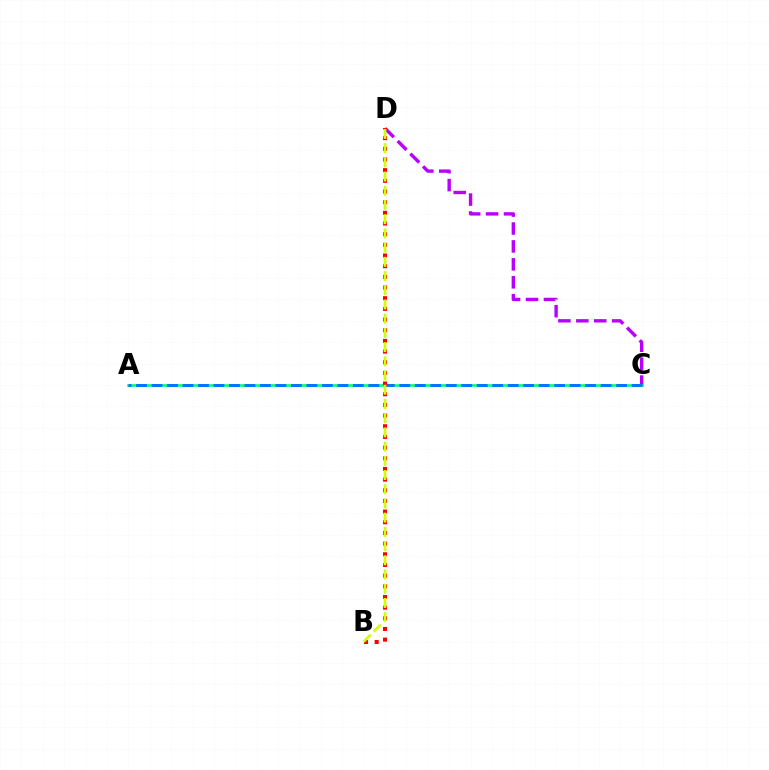{('C', 'D'): [{'color': '#b900ff', 'line_style': 'dashed', 'thickness': 2.44}], ('A', 'C'): [{'color': '#00ff5c', 'line_style': 'solid', 'thickness': 1.86}, {'color': '#0074ff', 'line_style': 'dashed', 'thickness': 2.1}], ('B', 'D'): [{'color': '#ff0000', 'line_style': 'dotted', 'thickness': 2.9}, {'color': '#d1ff00', 'line_style': 'dashed', 'thickness': 1.93}]}